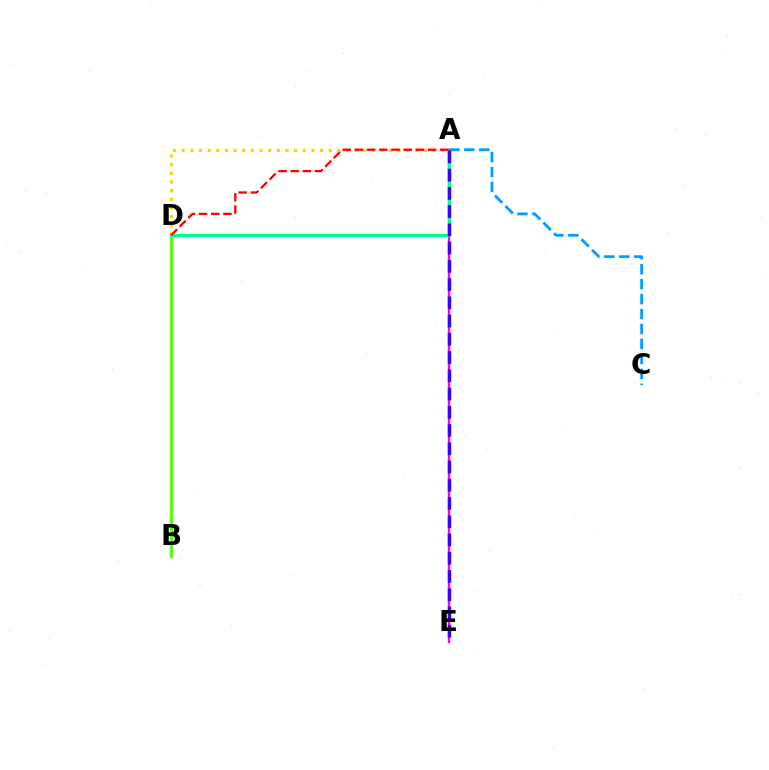{('B', 'D'): [{'color': '#4fff00', 'line_style': 'solid', 'thickness': 2.04}], ('A', 'E'): [{'color': '#ff00ed', 'line_style': 'solid', 'thickness': 1.71}, {'color': '#3700ff', 'line_style': 'dashed', 'thickness': 2.48}], ('A', 'D'): [{'color': '#00ff86', 'line_style': 'solid', 'thickness': 2.26}, {'color': '#ffd500', 'line_style': 'dotted', 'thickness': 2.35}, {'color': '#ff0000', 'line_style': 'dashed', 'thickness': 1.66}], ('A', 'C'): [{'color': '#009eff', 'line_style': 'dashed', 'thickness': 2.03}]}